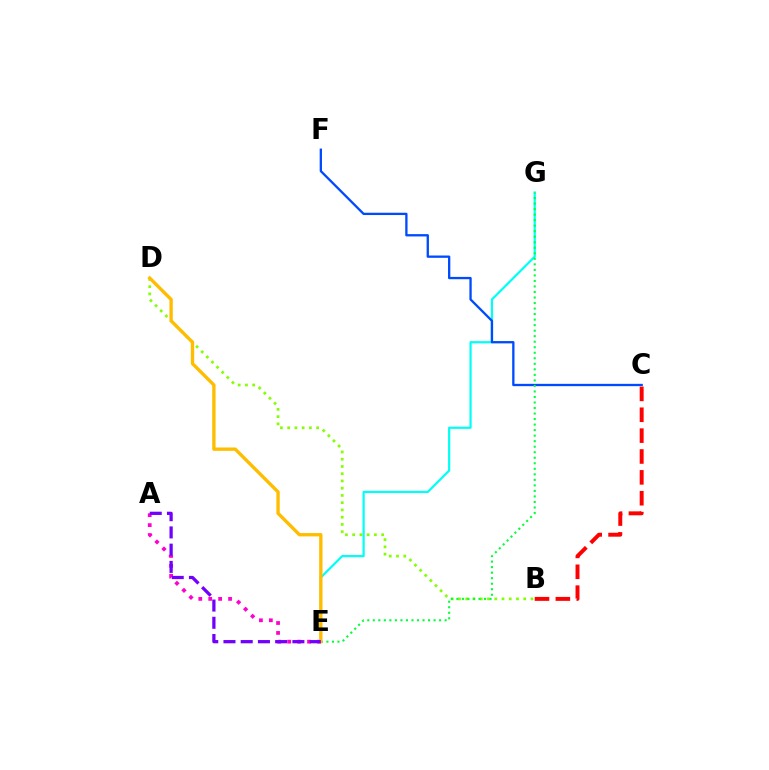{('E', 'G'): [{'color': '#00fff6', 'line_style': 'solid', 'thickness': 1.59}, {'color': '#00ff39', 'line_style': 'dotted', 'thickness': 1.5}], ('B', 'D'): [{'color': '#84ff00', 'line_style': 'dotted', 'thickness': 1.97}], ('A', 'E'): [{'color': '#ff00cf', 'line_style': 'dotted', 'thickness': 2.7}, {'color': '#7200ff', 'line_style': 'dashed', 'thickness': 2.34}], ('C', 'F'): [{'color': '#004bff', 'line_style': 'solid', 'thickness': 1.66}], ('D', 'E'): [{'color': '#ffbd00', 'line_style': 'solid', 'thickness': 2.41}], ('B', 'C'): [{'color': '#ff0000', 'line_style': 'dashed', 'thickness': 2.83}]}